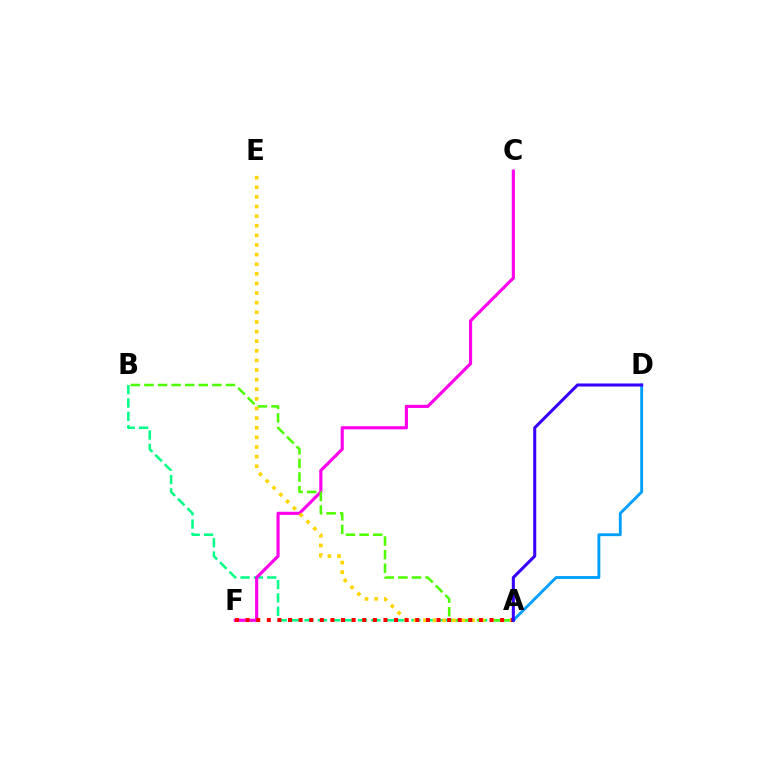{('A', 'B'): [{'color': '#00ff86', 'line_style': 'dashed', 'thickness': 1.81}, {'color': '#4fff00', 'line_style': 'dashed', 'thickness': 1.85}], ('C', 'F'): [{'color': '#ff00ed', 'line_style': 'solid', 'thickness': 2.26}], ('A', 'E'): [{'color': '#ffd500', 'line_style': 'dotted', 'thickness': 2.61}], ('A', 'F'): [{'color': '#ff0000', 'line_style': 'dotted', 'thickness': 2.88}], ('A', 'D'): [{'color': '#009eff', 'line_style': 'solid', 'thickness': 2.05}, {'color': '#3700ff', 'line_style': 'solid', 'thickness': 2.2}]}